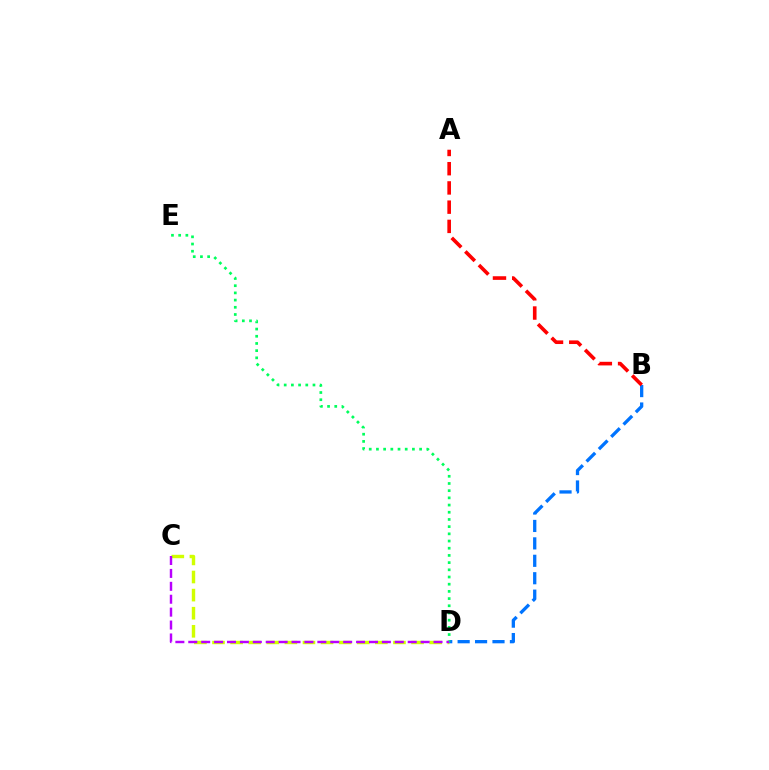{('C', 'D'): [{'color': '#d1ff00', 'line_style': 'dashed', 'thickness': 2.46}, {'color': '#b900ff', 'line_style': 'dashed', 'thickness': 1.75}], ('B', 'D'): [{'color': '#0074ff', 'line_style': 'dashed', 'thickness': 2.37}], ('D', 'E'): [{'color': '#00ff5c', 'line_style': 'dotted', 'thickness': 1.95}], ('A', 'B'): [{'color': '#ff0000', 'line_style': 'dashed', 'thickness': 2.61}]}